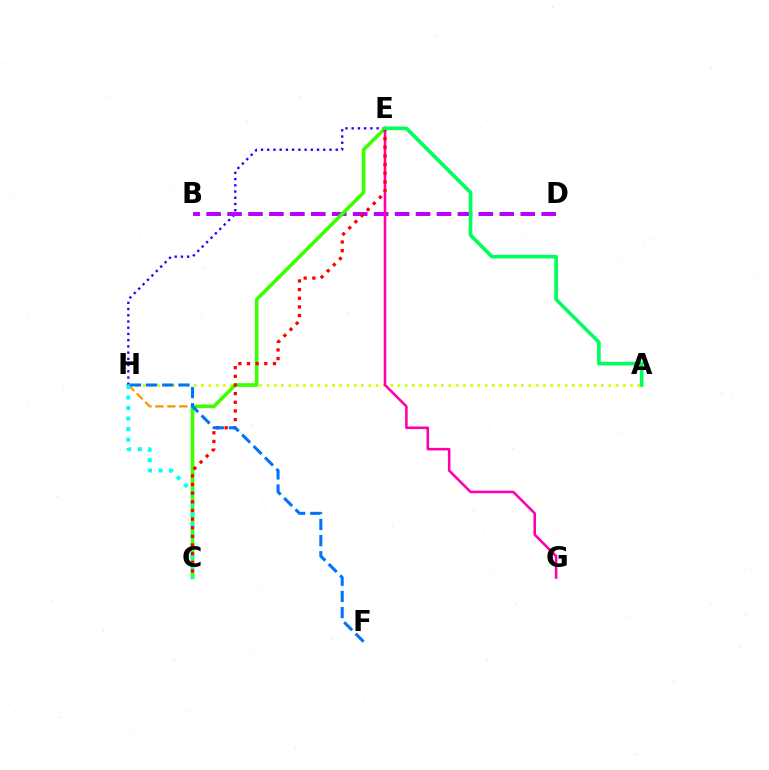{('C', 'H'): [{'color': '#ff9400', 'line_style': 'dashed', 'thickness': 1.62}, {'color': '#00fff6', 'line_style': 'dotted', 'thickness': 2.86}], ('E', 'H'): [{'color': '#2500ff', 'line_style': 'dotted', 'thickness': 1.69}], ('B', 'D'): [{'color': '#b900ff', 'line_style': 'dashed', 'thickness': 2.85}], ('A', 'H'): [{'color': '#d1ff00', 'line_style': 'dotted', 'thickness': 1.98}], ('C', 'E'): [{'color': '#3dff00', 'line_style': 'solid', 'thickness': 2.63}, {'color': '#ff0000', 'line_style': 'dotted', 'thickness': 2.35}], ('E', 'G'): [{'color': '#ff00ac', 'line_style': 'solid', 'thickness': 1.85}], ('A', 'E'): [{'color': '#00ff5c', 'line_style': 'solid', 'thickness': 2.61}], ('F', 'H'): [{'color': '#0074ff', 'line_style': 'dashed', 'thickness': 2.2}]}